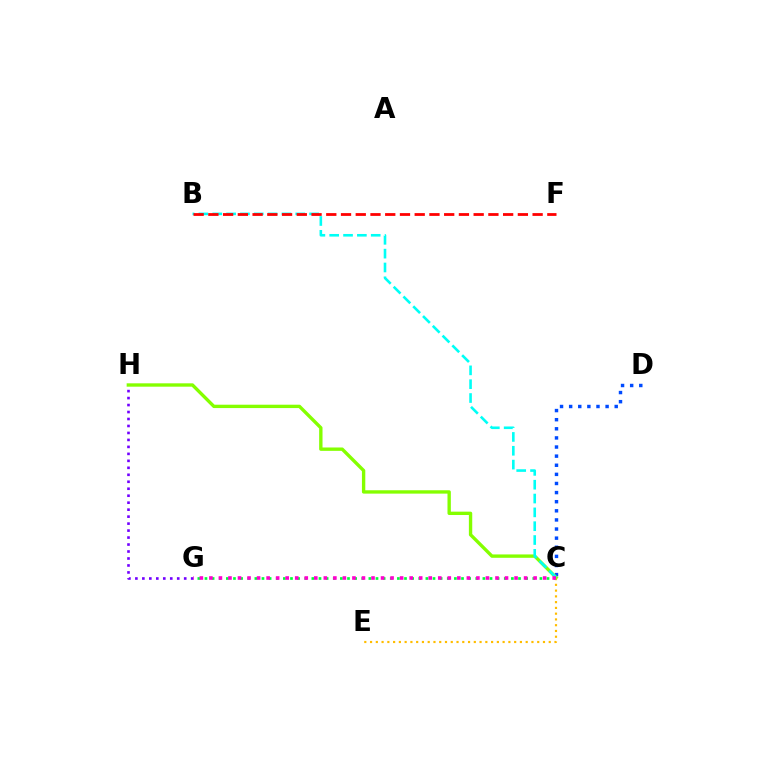{('C', 'G'): [{'color': '#00ff39', 'line_style': 'dotted', 'thickness': 1.94}, {'color': '#ff00cf', 'line_style': 'dotted', 'thickness': 2.59}], ('C', 'E'): [{'color': '#ffbd00', 'line_style': 'dotted', 'thickness': 1.57}], ('C', 'D'): [{'color': '#004bff', 'line_style': 'dotted', 'thickness': 2.48}], ('C', 'H'): [{'color': '#84ff00', 'line_style': 'solid', 'thickness': 2.42}], ('B', 'C'): [{'color': '#00fff6', 'line_style': 'dashed', 'thickness': 1.88}], ('G', 'H'): [{'color': '#7200ff', 'line_style': 'dotted', 'thickness': 1.89}], ('B', 'F'): [{'color': '#ff0000', 'line_style': 'dashed', 'thickness': 2.0}]}